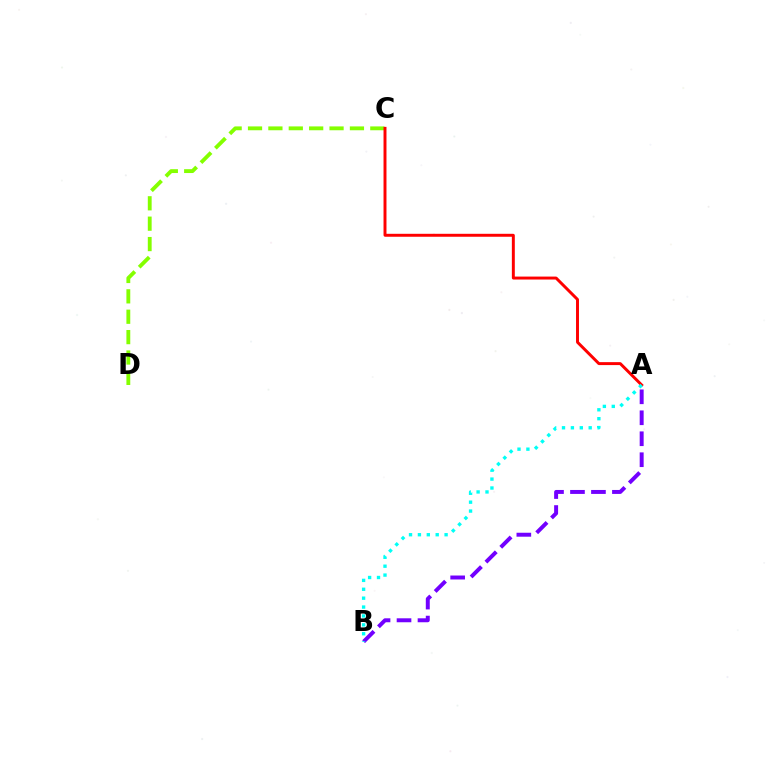{('C', 'D'): [{'color': '#84ff00', 'line_style': 'dashed', 'thickness': 2.77}], ('A', 'C'): [{'color': '#ff0000', 'line_style': 'solid', 'thickness': 2.13}], ('A', 'B'): [{'color': '#7200ff', 'line_style': 'dashed', 'thickness': 2.85}, {'color': '#00fff6', 'line_style': 'dotted', 'thickness': 2.42}]}